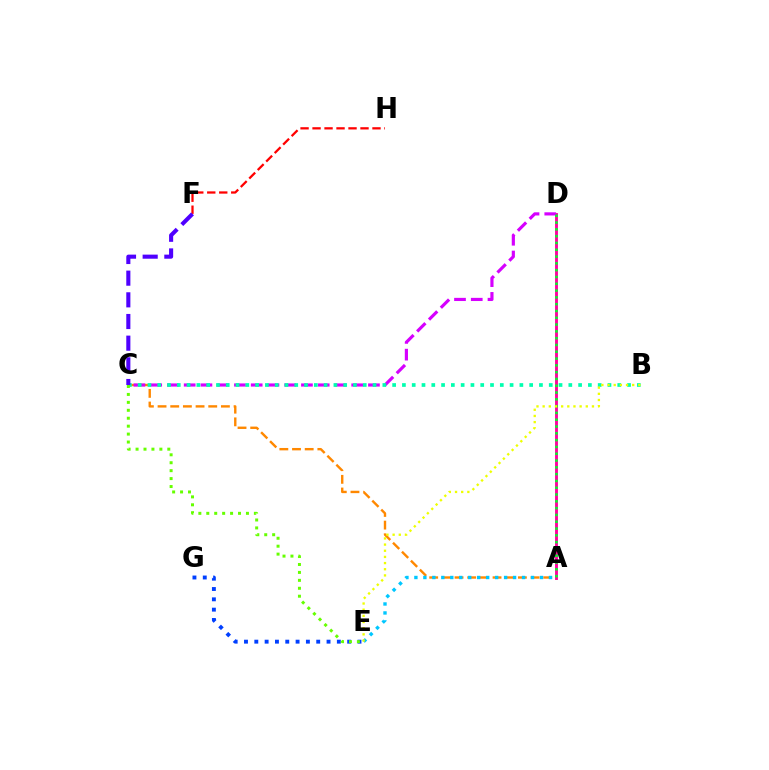{('F', 'H'): [{'color': '#ff0000', 'line_style': 'dashed', 'thickness': 1.63}], ('E', 'G'): [{'color': '#003fff', 'line_style': 'dotted', 'thickness': 2.8}], ('A', 'C'): [{'color': '#ff8800', 'line_style': 'dashed', 'thickness': 1.72}], ('A', 'D'): [{'color': '#ff00a0', 'line_style': 'solid', 'thickness': 2.09}, {'color': '#00ff27', 'line_style': 'dotted', 'thickness': 1.85}], ('C', 'D'): [{'color': '#d600ff', 'line_style': 'dashed', 'thickness': 2.28}], ('B', 'C'): [{'color': '#00ffaf', 'line_style': 'dotted', 'thickness': 2.66}], ('C', 'E'): [{'color': '#66ff00', 'line_style': 'dotted', 'thickness': 2.16}], ('C', 'F'): [{'color': '#4f00ff', 'line_style': 'dashed', 'thickness': 2.94}], ('A', 'E'): [{'color': '#00c7ff', 'line_style': 'dotted', 'thickness': 2.44}], ('B', 'E'): [{'color': '#eeff00', 'line_style': 'dotted', 'thickness': 1.67}]}